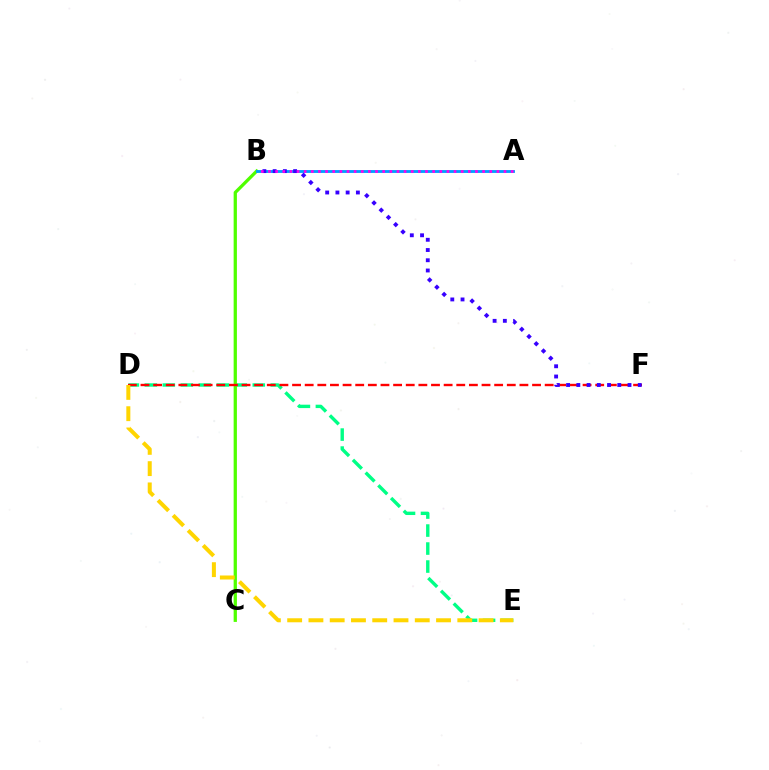{('D', 'E'): [{'color': '#00ff86', 'line_style': 'dashed', 'thickness': 2.44}, {'color': '#ffd500', 'line_style': 'dashed', 'thickness': 2.89}], ('B', 'C'): [{'color': '#4fff00', 'line_style': 'solid', 'thickness': 2.36}], ('D', 'F'): [{'color': '#ff0000', 'line_style': 'dashed', 'thickness': 1.72}], ('A', 'B'): [{'color': '#009eff', 'line_style': 'solid', 'thickness': 2.04}, {'color': '#ff00ed', 'line_style': 'dotted', 'thickness': 1.94}], ('B', 'F'): [{'color': '#3700ff', 'line_style': 'dotted', 'thickness': 2.78}]}